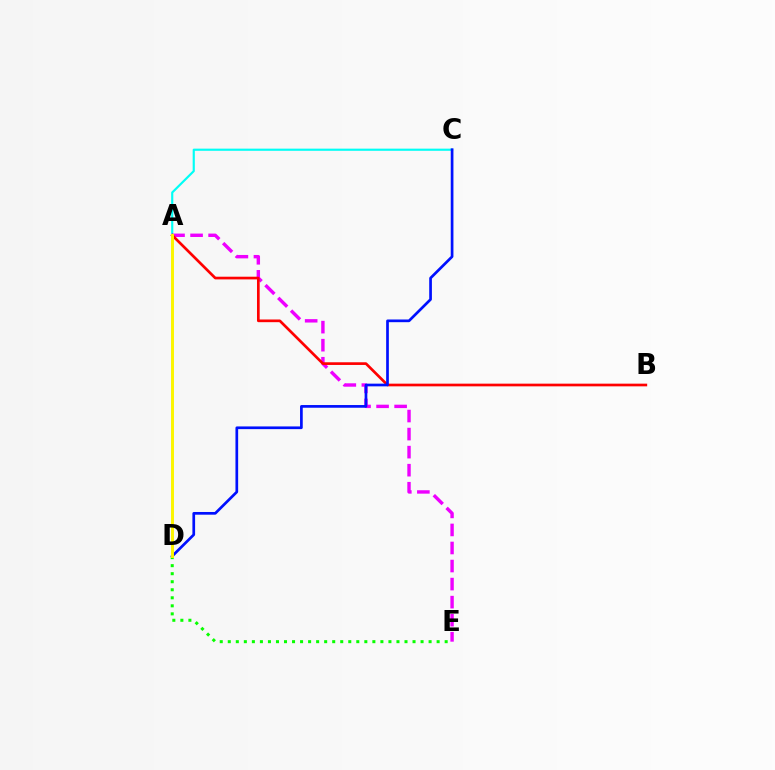{('A', 'C'): [{'color': '#00fff6', 'line_style': 'solid', 'thickness': 1.55}], ('A', 'E'): [{'color': '#ee00ff', 'line_style': 'dashed', 'thickness': 2.45}], ('A', 'B'): [{'color': '#ff0000', 'line_style': 'solid', 'thickness': 1.93}], ('D', 'E'): [{'color': '#08ff00', 'line_style': 'dotted', 'thickness': 2.18}], ('C', 'D'): [{'color': '#0010ff', 'line_style': 'solid', 'thickness': 1.94}], ('A', 'D'): [{'color': '#fcf500', 'line_style': 'solid', 'thickness': 2.12}]}